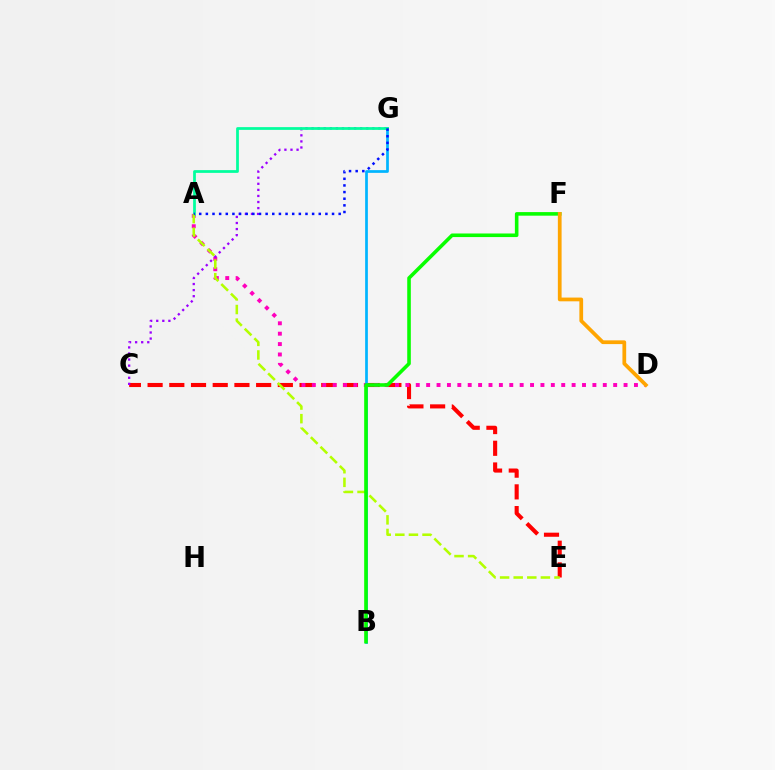{('C', 'E'): [{'color': '#ff0000', 'line_style': 'dashed', 'thickness': 2.95}], ('A', 'D'): [{'color': '#ff00bd', 'line_style': 'dotted', 'thickness': 2.82}], ('C', 'G'): [{'color': '#9b00ff', 'line_style': 'dotted', 'thickness': 1.65}], ('B', 'G'): [{'color': '#00b5ff', 'line_style': 'solid', 'thickness': 1.96}], ('A', 'G'): [{'color': '#00ff9d', 'line_style': 'solid', 'thickness': 1.98}, {'color': '#0010ff', 'line_style': 'dotted', 'thickness': 1.8}], ('A', 'E'): [{'color': '#b3ff00', 'line_style': 'dashed', 'thickness': 1.85}], ('B', 'F'): [{'color': '#08ff00', 'line_style': 'solid', 'thickness': 2.58}], ('D', 'F'): [{'color': '#ffa500', 'line_style': 'solid', 'thickness': 2.7}]}